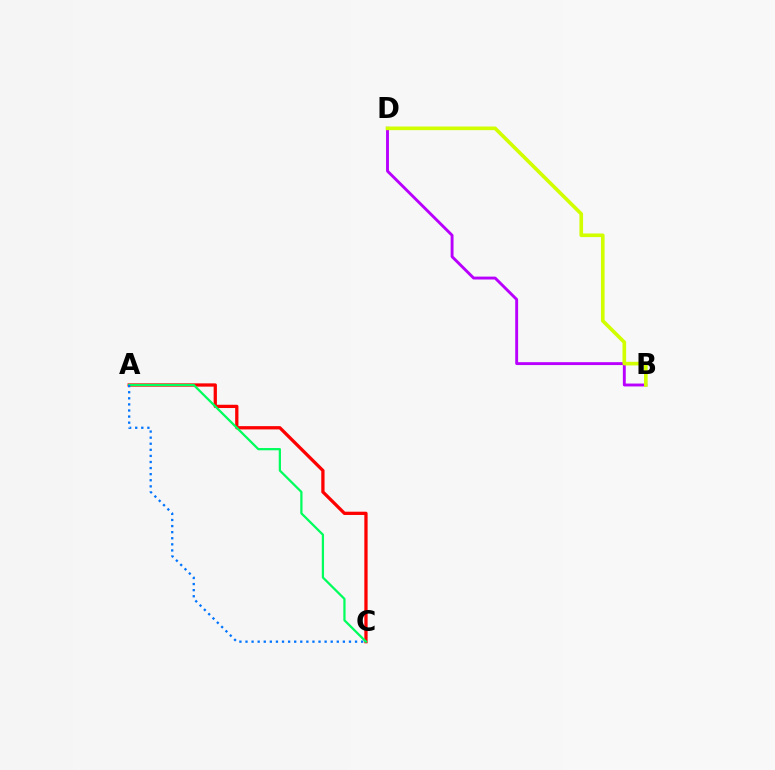{('A', 'C'): [{'color': '#ff0000', 'line_style': 'solid', 'thickness': 2.36}, {'color': '#00ff5c', 'line_style': 'solid', 'thickness': 1.62}, {'color': '#0074ff', 'line_style': 'dotted', 'thickness': 1.65}], ('B', 'D'): [{'color': '#b900ff', 'line_style': 'solid', 'thickness': 2.09}, {'color': '#d1ff00', 'line_style': 'solid', 'thickness': 2.62}]}